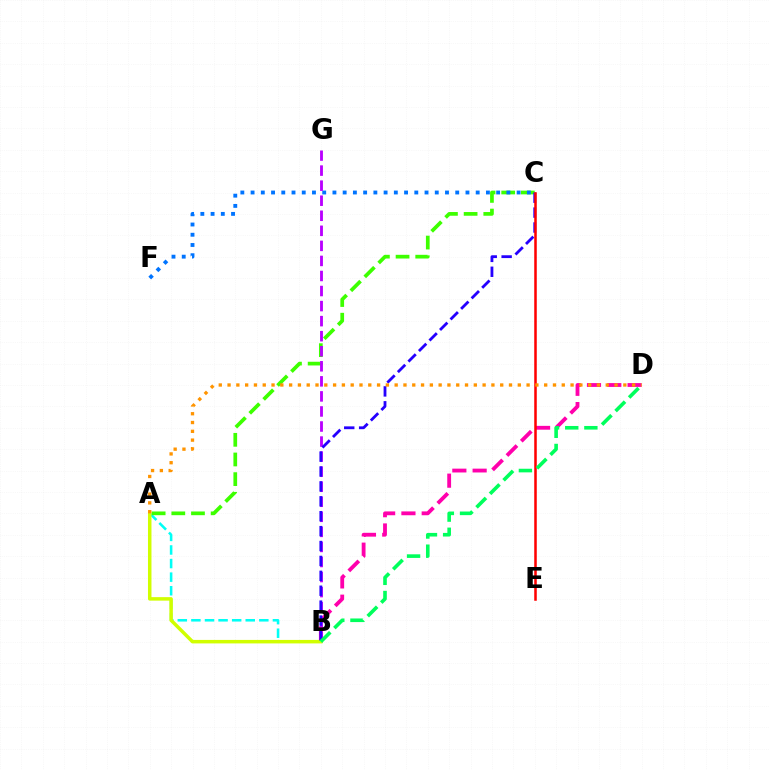{('B', 'D'): [{'color': '#ff00ac', 'line_style': 'dashed', 'thickness': 2.76}, {'color': '#00ff5c', 'line_style': 'dashed', 'thickness': 2.6}], ('A', 'B'): [{'color': '#00fff6', 'line_style': 'dashed', 'thickness': 1.85}, {'color': '#d1ff00', 'line_style': 'solid', 'thickness': 2.52}], ('A', 'C'): [{'color': '#3dff00', 'line_style': 'dashed', 'thickness': 2.67}], ('C', 'F'): [{'color': '#0074ff', 'line_style': 'dotted', 'thickness': 2.78}], ('B', 'G'): [{'color': '#b900ff', 'line_style': 'dashed', 'thickness': 2.04}], ('B', 'C'): [{'color': '#2500ff', 'line_style': 'dashed', 'thickness': 2.02}], ('C', 'E'): [{'color': '#ff0000', 'line_style': 'solid', 'thickness': 1.82}], ('A', 'D'): [{'color': '#ff9400', 'line_style': 'dotted', 'thickness': 2.39}]}